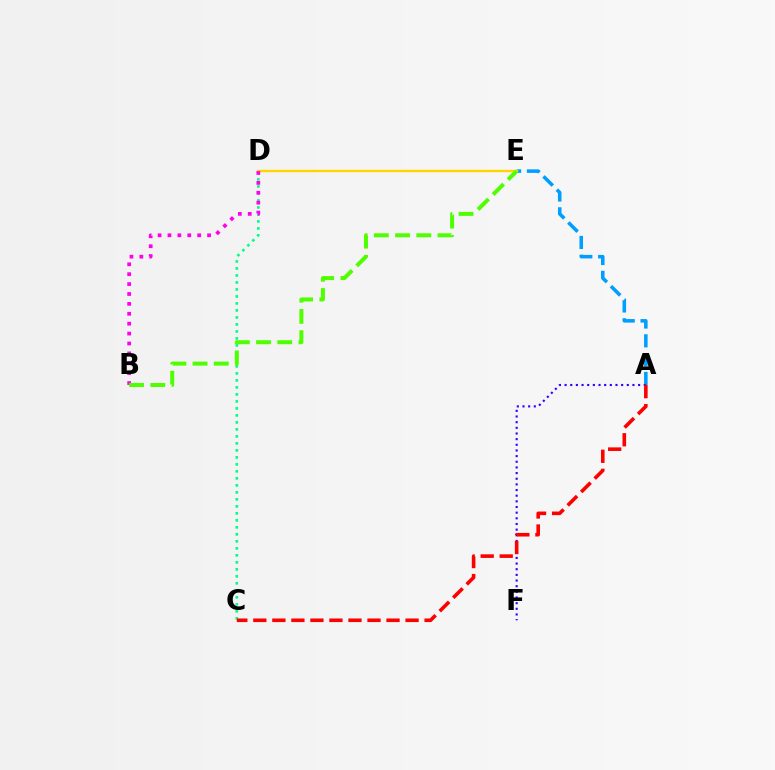{('A', 'E'): [{'color': '#009eff', 'line_style': 'dashed', 'thickness': 2.55}], ('A', 'F'): [{'color': '#3700ff', 'line_style': 'dotted', 'thickness': 1.54}], ('C', 'D'): [{'color': '#00ff86', 'line_style': 'dotted', 'thickness': 1.9}], ('A', 'C'): [{'color': '#ff0000', 'line_style': 'dashed', 'thickness': 2.58}], ('D', 'E'): [{'color': '#ffd500', 'line_style': 'solid', 'thickness': 1.71}], ('B', 'D'): [{'color': '#ff00ed', 'line_style': 'dotted', 'thickness': 2.69}], ('B', 'E'): [{'color': '#4fff00', 'line_style': 'dashed', 'thickness': 2.88}]}